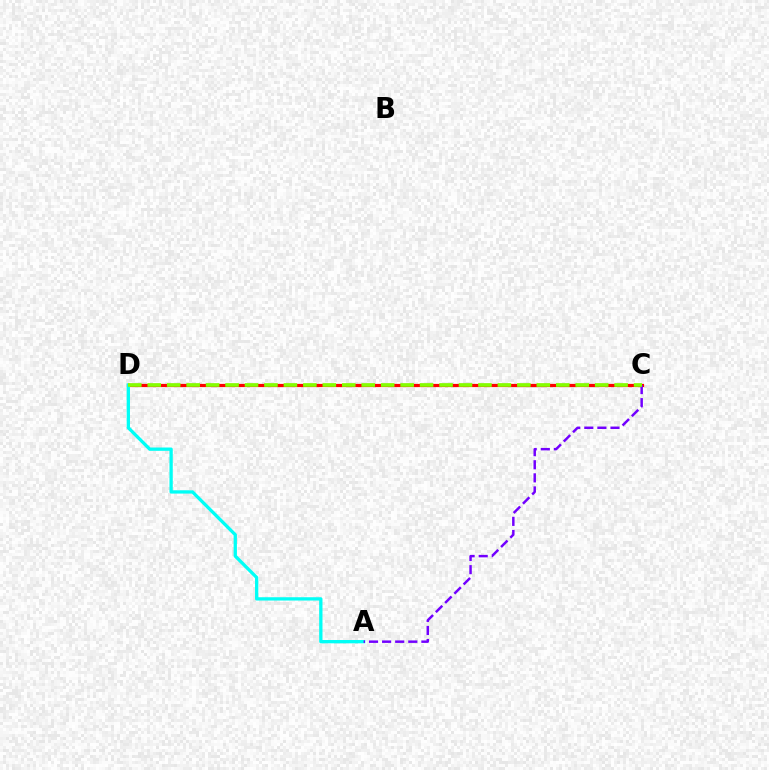{('C', 'D'): [{'color': '#ff0000', 'line_style': 'solid', 'thickness': 2.31}, {'color': '#84ff00', 'line_style': 'dashed', 'thickness': 2.64}], ('A', 'D'): [{'color': '#00fff6', 'line_style': 'solid', 'thickness': 2.37}], ('A', 'C'): [{'color': '#7200ff', 'line_style': 'dashed', 'thickness': 1.78}]}